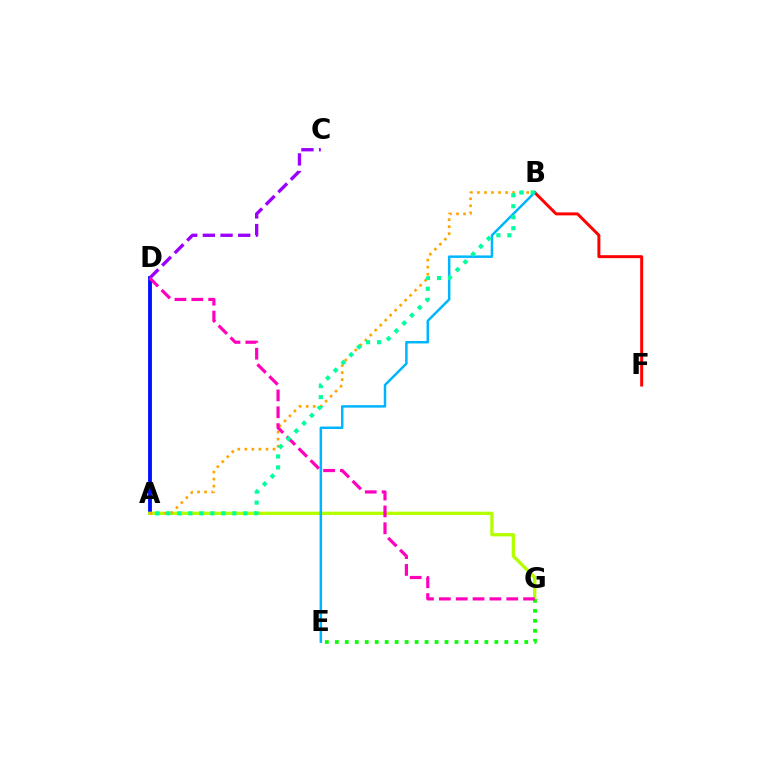{('A', 'D'): [{'color': '#0010ff', 'line_style': 'solid', 'thickness': 2.77}], ('A', 'G'): [{'color': '#b3ff00', 'line_style': 'solid', 'thickness': 2.4}], ('E', 'G'): [{'color': '#08ff00', 'line_style': 'dotted', 'thickness': 2.71}], ('A', 'B'): [{'color': '#ffa500', 'line_style': 'dotted', 'thickness': 1.91}, {'color': '#00ff9d', 'line_style': 'dotted', 'thickness': 2.99}], ('B', 'F'): [{'color': '#ff0000', 'line_style': 'solid', 'thickness': 2.14}], ('C', 'D'): [{'color': '#9b00ff', 'line_style': 'dashed', 'thickness': 2.4}], ('B', 'E'): [{'color': '#00b5ff', 'line_style': 'solid', 'thickness': 1.79}], ('D', 'G'): [{'color': '#ff00bd', 'line_style': 'dashed', 'thickness': 2.29}]}